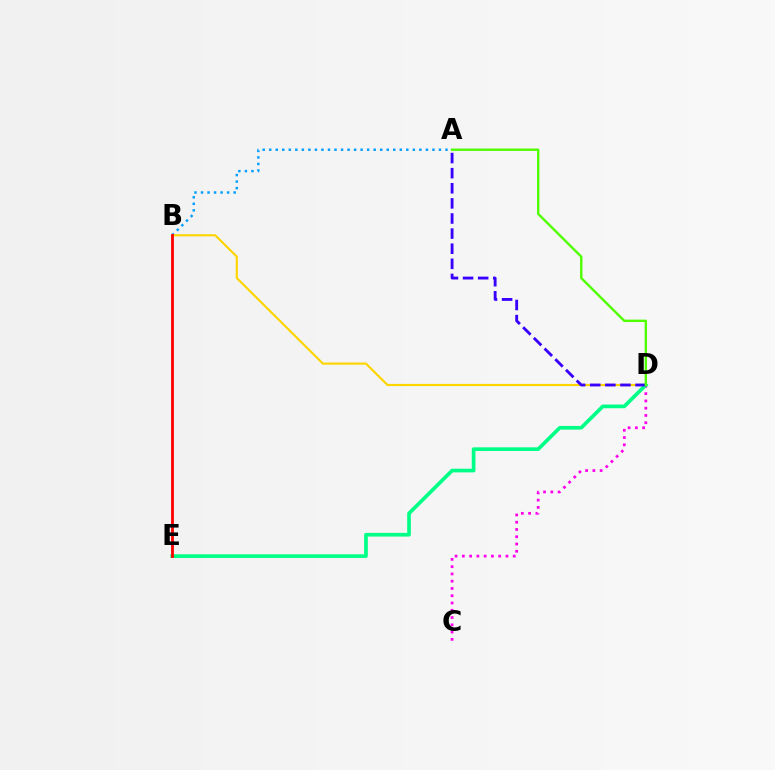{('A', 'B'): [{'color': '#009eff', 'line_style': 'dotted', 'thickness': 1.77}], ('C', 'D'): [{'color': '#ff00ed', 'line_style': 'dotted', 'thickness': 1.97}], ('B', 'D'): [{'color': '#ffd500', 'line_style': 'solid', 'thickness': 1.56}], ('D', 'E'): [{'color': '#00ff86', 'line_style': 'solid', 'thickness': 2.65}], ('A', 'D'): [{'color': '#3700ff', 'line_style': 'dashed', 'thickness': 2.05}, {'color': '#4fff00', 'line_style': 'solid', 'thickness': 1.72}], ('B', 'E'): [{'color': '#ff0000', 'line_style': 'solid', 'thickness': 2.01}]}